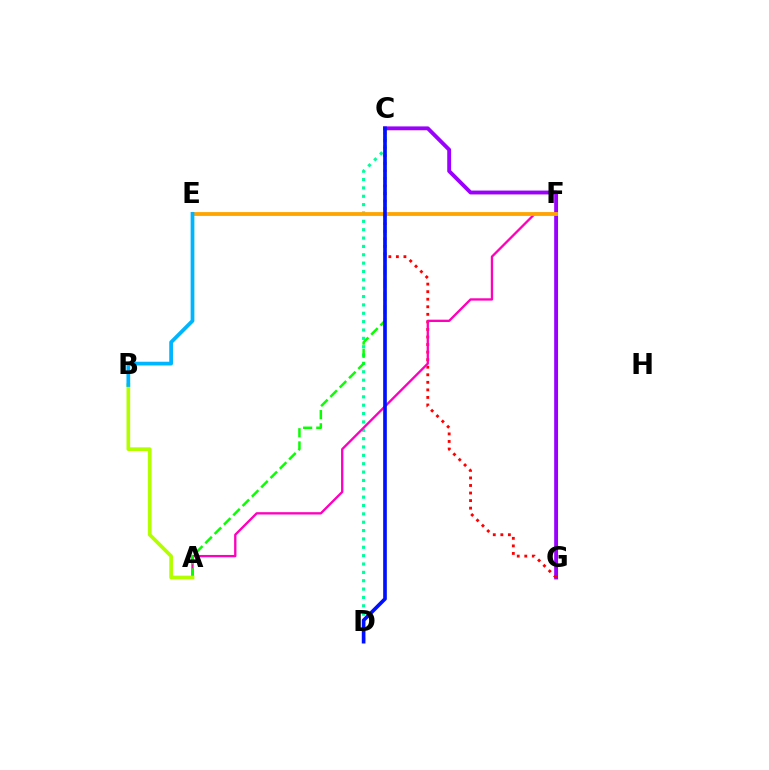{('C', 'D'): [{'color': '#00ff9d', 'line_style': 'dotted', 'thickness': 2.27}, {'color': '#0010ff', 'line_style': 'solid', 'thickness': 2.63}], ('C', 'G'): [{'color': '#9b00ff', 'line_style': 'solid', 'thickness': 2.78}, {'color': '#ff0000', 'line_style': 'dotted', 'thickness': 2.05}], ('A', 'F'): [{'color': '#ff00bd', 'line_style': 'solid', 'thickness': 1.68}], ('A', 'C'): [{'color': '#08ff00', 'line_style': 'dashed', 'thickness': 1.79}], ('E', 'F'): [{'color': '#ffa500', 'line_style': 'solid', 'thickness': 2.75}], ('A', 'B'): [{'color': '#b3ff00', 'line_style': 'solid', 'thickness': 2.65}], ('B', 'E'): [{'color': '#00b5ff', 'line_style': 'solid', 'thickness': 2.7}]}